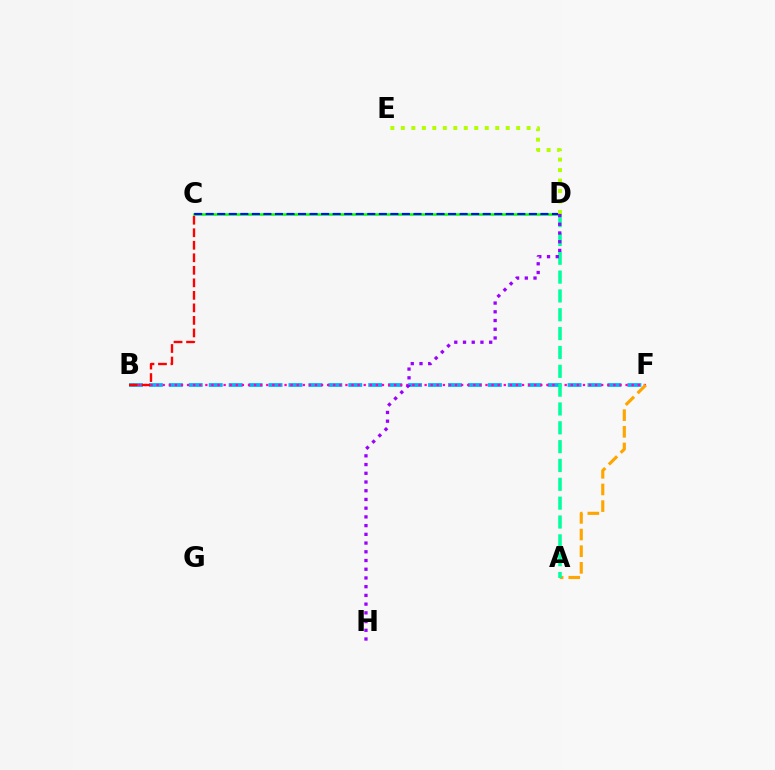{('C', 'D'): [{'color': '#08ff00', 'line_style': 'solid', 'thickness': 1.81}, {'color': '#0010ff', 'line_style': 'dashed', 'thickness': 1.57}], ('B', 'F'): [{'color': '#00b5ff', 'line_style': 'dashed', 'thickness': 2.71}, {'color': '#ff00bd', 'line_style': 'dotted', 'thickness': 1.65}], ('B', 'C'): [{'color': '#ff0000', 'line_style': 'dashed', 'thickness': 1.7}], ('A', 'F'): [{'color': '#ffa500', 'line_style': 'dashed', 'thickness': 2.26}], ('A', 'D'): [{'color': '#00ff9d', 'line_style': 'dashed', 'thickness': 2.56}], ('D', 'E'): [{'color': '#b3ff00', 'line_style': 'dotted', 'thickness': 2.85}], ('D', 'H'): [{'color': '#9b00ff', 'line_style': 'dotted', 'thickness': 2.37}]}